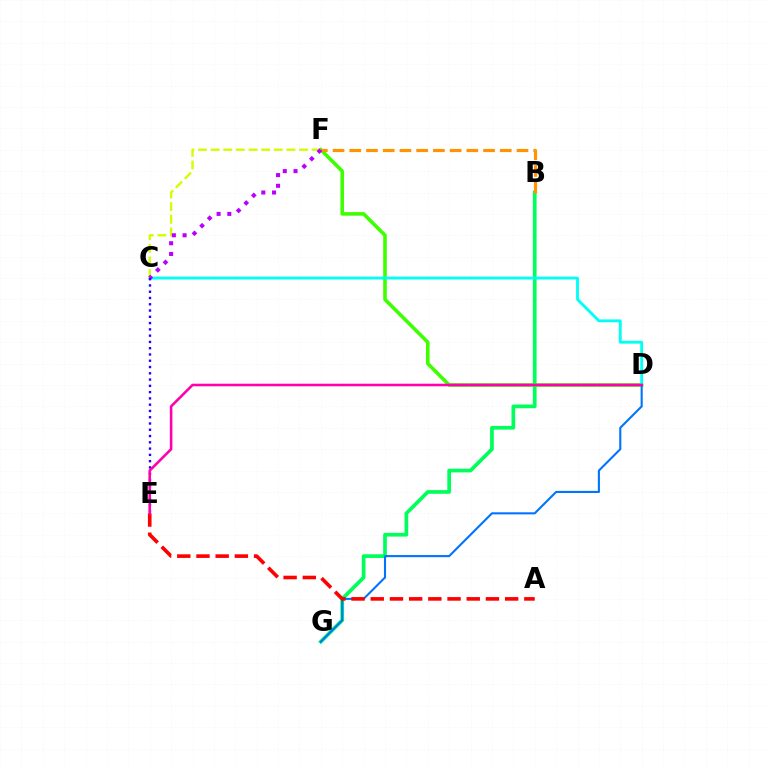{('B', 'G'): [{'color': '#00ff5c', 'line_style': 'solid', 'thickness': 2.67}], ('D', 'F'): [{'color': '#3dff00', 'line_style': 'solid', 'thickness': 2.58}], ('B', 'F'): [{'color': '#ff9400', 'line_style': 'dashed', 'thickness': 2.27}], ('C', 'D'): [{'color': '#00fff6', 'line_style': 'solid', 'thickness': 2.05}], ('C', 'F'): [{'color': '#d1ff00', 'line_style': 'dashed', 'thickness': 1.72}, {'color': '#b900ff', 'line_style': 'dotted', 'thickness': 2.91}], ('D', 'G'): [{'color': '#0074ff', 'line_style': 'solid', 'thickness': 1.51}], ('A', 'E'): [{'color': '#ff0000', 'line_style': 'dashed', 'thickness': 2.61}], ('C', 'E'): [{'color': '#2500ff', 'line_style': 'dotted', 'thickness': 1.7}], ('D', 'E'): [{'color': '#ff00ac', 'line_style': 'solid', 'thickness': 1.86}]}